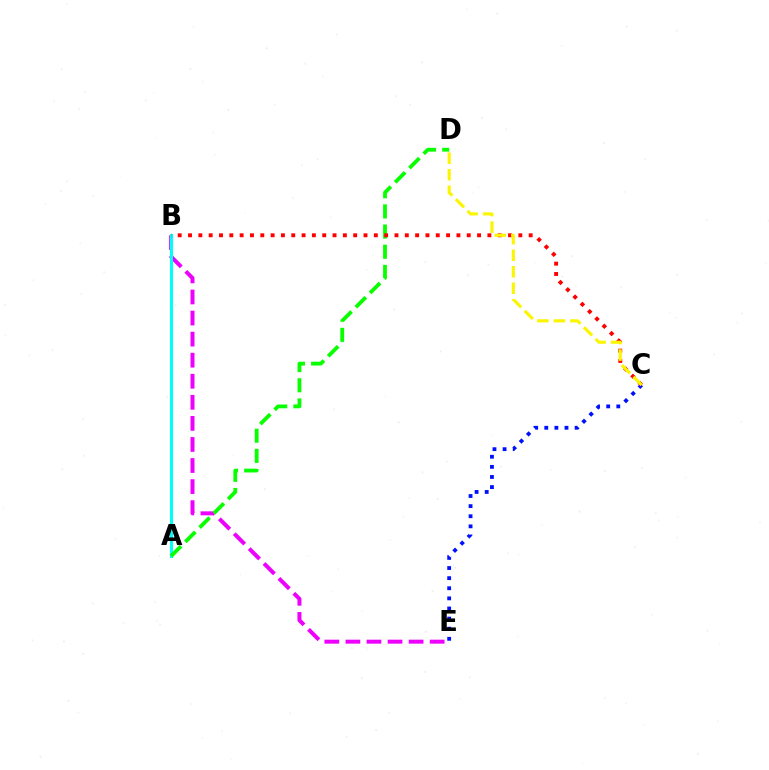{('B', 'E'): [{'color': '#ee00ff', 'line_style': 'dashed', 'thickness': 2.86}], ('A', 'B'): [{'color': '#00fff6', 'line_style': 'solid', 'thickness': 2.19}], ('C', 'E'): [{'color': '#0010ff', 'line_style': 'dotted', 'thickness': 2.75}], ('A', 'D'): [{'color': '#08ff00', 'line_style': 'dashed', 'thickness': 2.74}], ('B', 'C'): [{'color': '#ff0000', 'line_style': 'dotted', 'thickness': 2.8}], ('C', 'D'): [{'color': '#fcf500', 'line_style': 'dashed', 'thickness': 2.24}]}